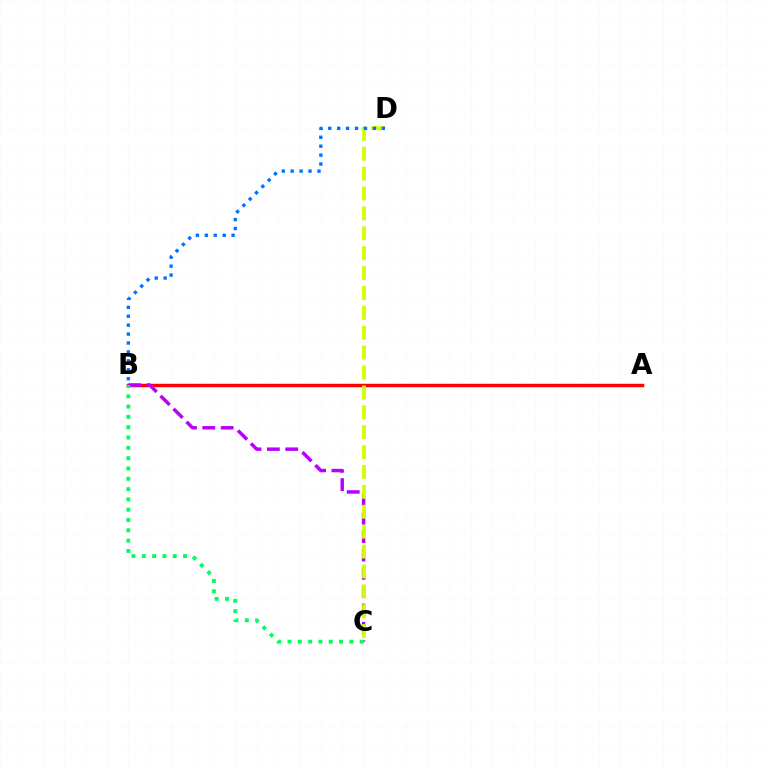{('A', 'B'): [{'color': '#ff0000', 'line_style': 'solid', 'thickness': 2.48}], ('B', 'C'): [{'color': '#b900ff', 'line_style': 'dashed', 'thickness': 2.49}, {'color': '#00ff5c', 'line_style': 'dotted', 'thickness': 2.8}], ('C', 'D'): [{'color': '#d1ff00', 'line_style': 'dashed', 'thickness': 2.7}], ('B', 'D'): [{'color': '#0074ff', 'line_style': 'dotted', 'thickness': 2.43}]}